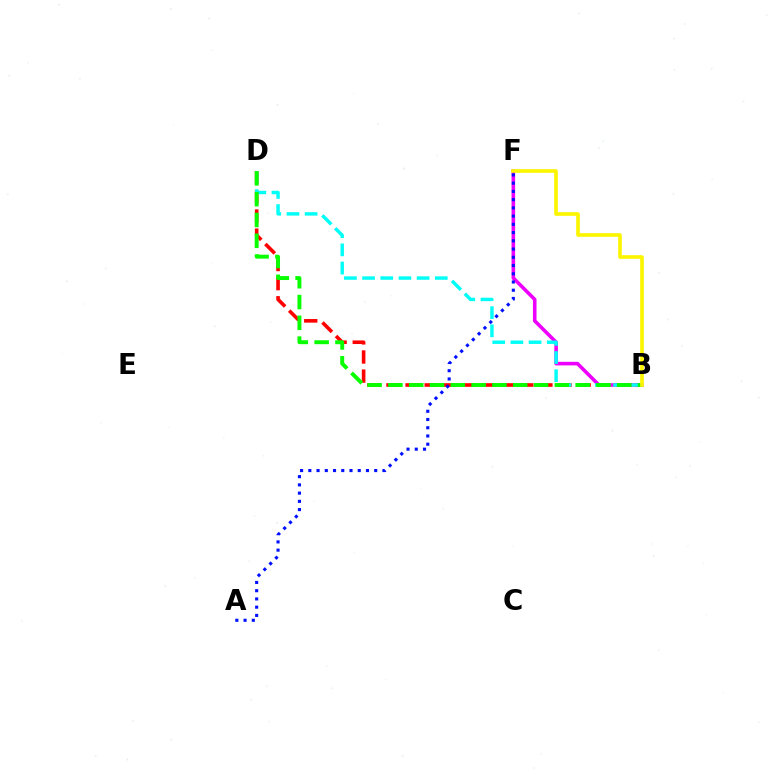{('B', 'D'): [{'color': '#ff0000', 'line_style': 'dashed', 'thickness': 2.6}, {'color': '#00fff6', 'line_style': 'dashed', 'thickness': 2.47}, {'color': '#08ff00', 'line_style': 'dashed', 'thickness': 2.83}], ('B', 'F'): [{'color': '#ee00ff', 'line_style': 'solid', 'thickness': 2.58}, {'color': '#fcf500', 'line_style': 'solid', 'thickness': 2.63}], ('A', 'F'): [{'color': '#0010ff', 'line_style': 'dotted', 'thickness': 2.24}]}